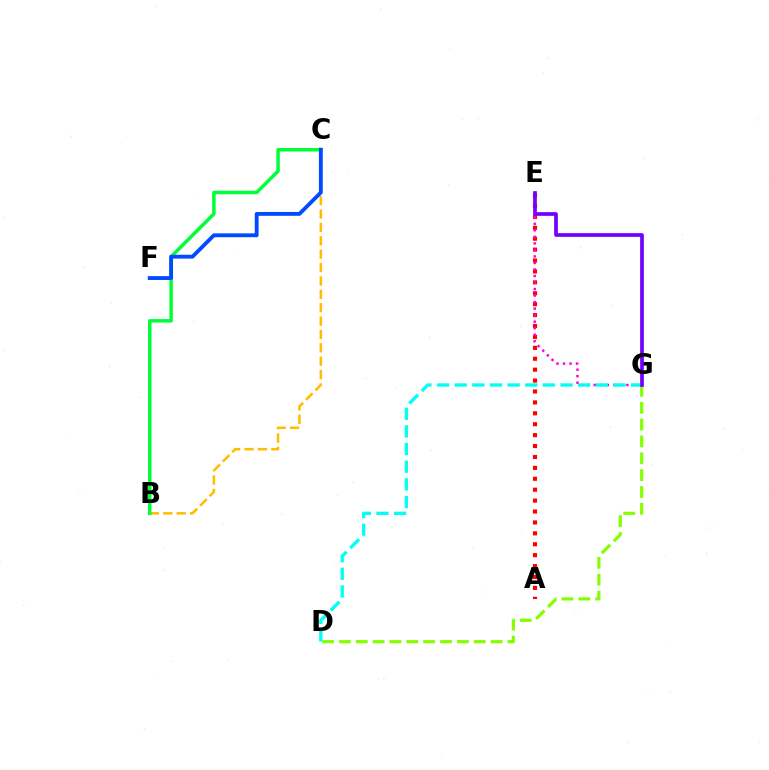{('A', 'E'): [{'color': '#ff0000', 'line_style': 'dotted', 'thickness': 2.96}], ('E', 'G'): [{'color': '#ff00cf', 'line_style': 'dotted', 'thickness': 1.77}, {'color': '#7200ff', 'line_style': 'solid', 'thickness': 2.66}], ('B', 'C'): [{'color': '#ffbd00', 'line_style': 'dashed', 'thickness': 1.82}, {'color': '#00ff39', 'line_style': 'solid', 'thickness': 2.51}], ('D', 'G'): [{'color': '#00fff6', 'line_style': 'dashed', 'thickness': 2.4}, {'color': '#84ff00', 'line_style': 'dashed', 'thickness': 2.29}], ('C', 'F'): [{'color': '#004bff', 'line_style': 'solid', 'thickness': 2.76}]}